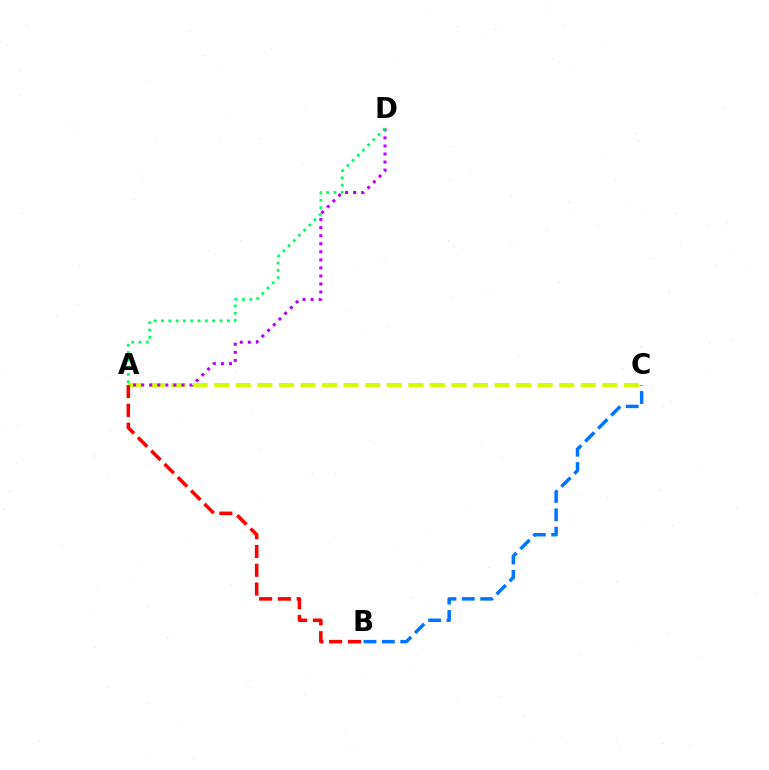{('A', 'C'): [{'color': '#d1ff00', 'line_style': 'dashed', 'thickness': 2.93}], ('A', 'D'): [{'color': '#b900ff', 'line_style': 'dotted', 'thickness': 2.19}, {'color': '#00ff5c', 'line_style': 'dotted', 'thickness': 1.99}], ('A', 'B'): [{'color': '#ff0000', 'line_style': 'dashed', 'thickness': 2.55}], ('B', 'C'): [{'color': '#0074ff', 'line_style': 'dashed', 'thickness': 2.49}]}